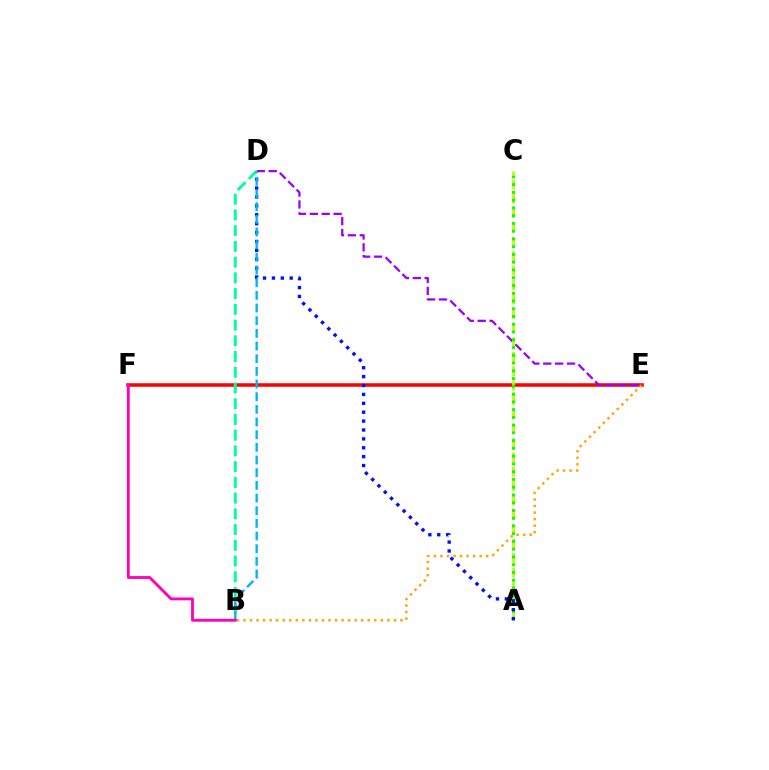{('E', 'F'): [{'color': '#ff0000', 'line_style': 'solid', 'thickness': 2.54}], ('B', 'E'): [{'color': '#ffa500', 'line_style': 'dotted', 'thickness': 1.78}], ('D', 'E'): [{'color': '#9b00ff', 'line_style': 'dashed', 'thickness': 1.62}], ('A', 'C'): [{'color': '#b3ff00', 'line_style': 'dashed', 'thickness': 1.95}, {'color': '#08ff00', 'line_style': 'dotted', 'thickness': 2.11}], ('A', 'D'): [{'color': '#0010ff', 'line_style': 'dotted', 'thickness': 2.42}], ('B', 'D'): [{'color': '#00ff9d', 'line_style': 'dashed', 'thickness': 2.14}, {'color': '#00b5ff', 'line_style': 'dashed', 'thickness': 1.72}], ('B', 'F'): [{'color': '#ff00bd', 'line_style': 'solid', 'thickness': 2.05}]}